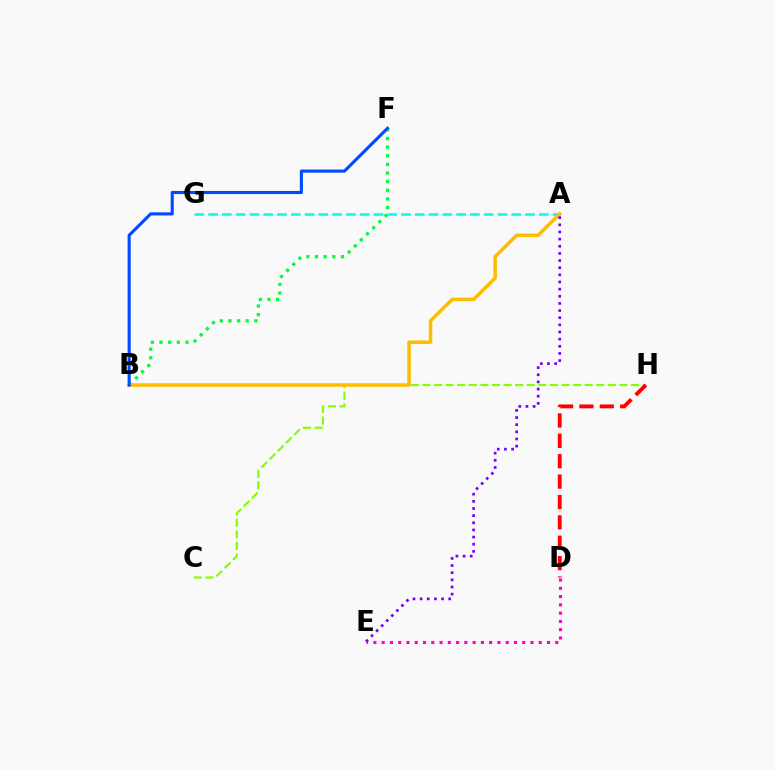{('A', 'G'): [{'color': '#00fff6', 'line_style': 'dashed', 'thickness': 1.87}], ('C', 'H'): [{'color': '#84ff00', 'line_style': 'dashed', 'thickness': 1.57}], ('B', 'F'): [{'color': '#00ff39', 'line_style': 'dotted', 'thickness': 2.35}, {'color': '#004bff', 'line_style': 'solid', 'thickness': 2.25}], ('A', 'B'): [{'color': '#ffbd00', 'line_style': 'solid', 'thickness': 2.54}], ('D', 'E'): [{'color': '#ff00cf', 'line_style': 'dotted', 'thickness': 2.25}], ('A', 'E'): [{'color': '#7200ff', 'line_style': 'dotted', 'thickness': 1.94}], ('D', 'H'): [{'color': '#ff0000', 'line_style': 'dashed', 'thickness': 2.77}]}